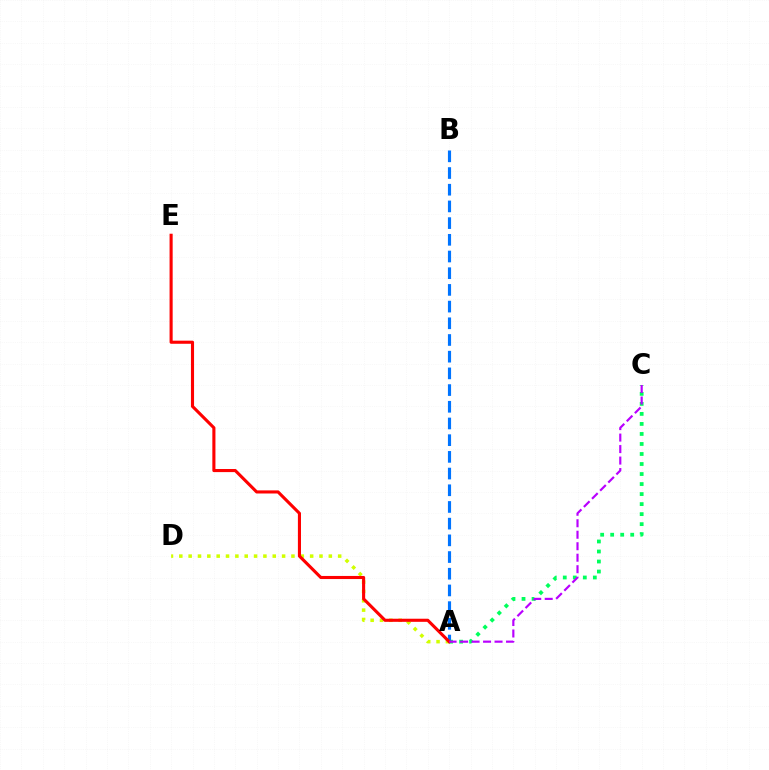{('A', 'C'): [{'color': '#00ff5c', 'line_style': 'dotted', 'thickness': 2.72}, {'color': '#b900ff', 'line_style': 'dashed', 'thickness': 1.56}], ('A', 'D'): [{'color': '#d1ff00', 'line_style': 'dotted', 'thickness': 2.54}], ('A', 'B'): [{'color': '#0074ff', 'line_style': 'dashed', 'thickness': 2.27}], ('A', 'E'): [{'color': '#ff0000', 'line_style': 'solid', 'thickness': 2.23}]}